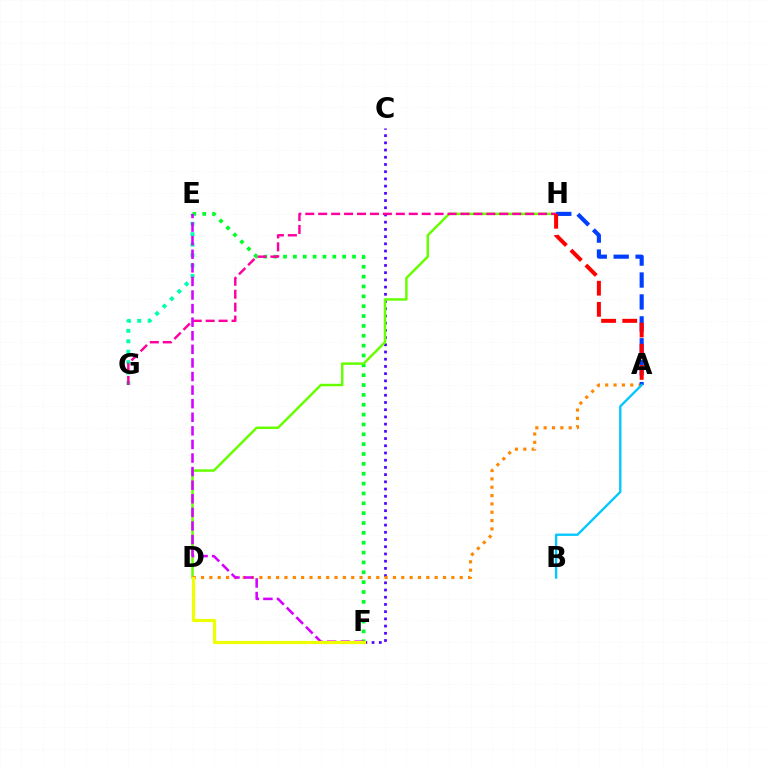{('C', 'F'): [{'color': '#4f00ff', 'line_style': 'dotted', 'thickness': 1.96}], ('E', 'F'): [{'color': '#00ff27', 'line_style': 'dotted', 'thickness': 2.68}, {'color': '#d600ff', 'line_style': 'dashed', 'thickness': 1.85}], ('D', 'H'): [{'color': '#66ff00', 'line_style': 'solid', 'thickness': 1.79}], ('E', 'G'): [{'color': '#00ffaf', 'line_style': 'dotted', 'thickness': 2.84}], ('G', 'H'): [{'color': '#ff00a0', 'line_style': 'dashed', 'thickness': 1.76}], ('A', 'D'): [{'color': '#ff8800', 'line_style': 'dotted', 'thickness': 2.27}], ('A', 'H'): [{'color': '#003fff', 'line_style': 'dashed', 'thickness': 2.98}, {'color': '#ff0000', 'line_style': 'dashed', 'thickness': 2.87}], ('D', 'F'): [{'color': '#eeff00', 'line_style': 'solid', 'thickness': 2.29}], ('A', 'B'): [{'color': '#00c7ff', 'line_style': 'solid', 'thickness': 1.67}]}